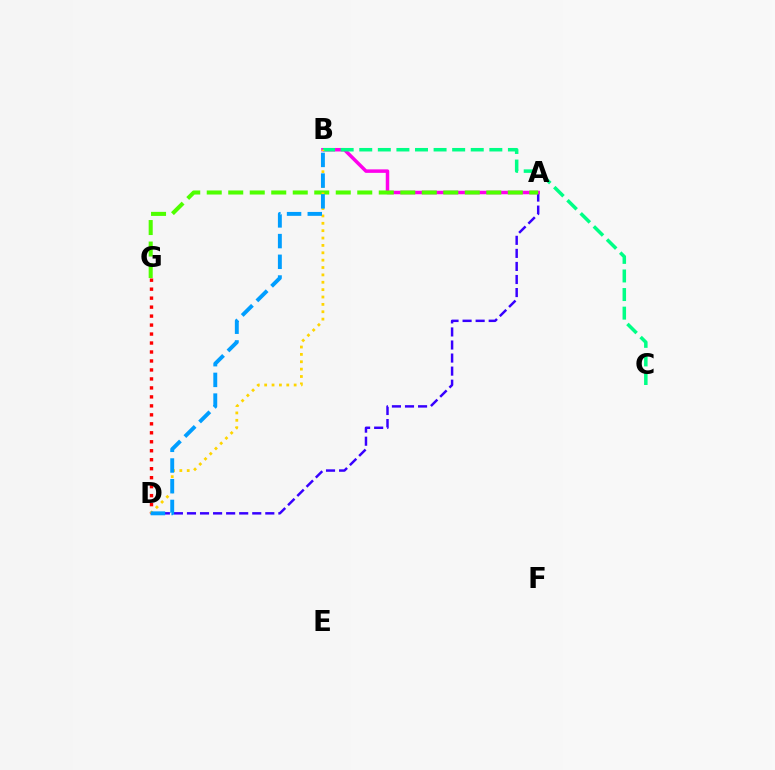{('A', 'D'): [{'color': '#3700ff', 'line_style': 'dashed', 'thickness': 1.77}], ('D', 'G'): [{'color': '#ff0000', 'line_style': 'dotted', 'thickness': 2.44}], ('A', 'B'): [{'color': '#ff00ed', 'line_style': 'solid', 'thickness': 2.51}], ('A', 'G'): [{'color': '#4fff00', 'line_style': 'dashed', 'thickness': 2.92}], ('B', 'C'): [{'color': '#00ff86', 'line_style': 'dashed', 'thickness': 2.52}], ('B', 'D'): [{'color': '#ffd500', 'line_style': 'dotted', 'thickness': 2.0}, {'color': '#009eff', 'line_style': 'dashed', 'thickness': 2.81}]}